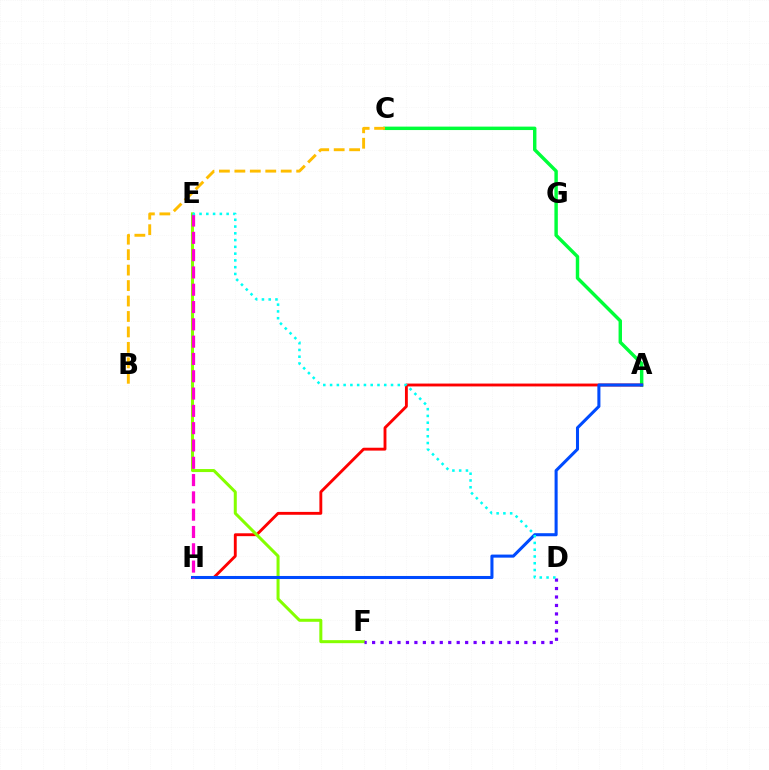{('A', 'C'): [{'color': '#00ff39', 'line_style': 'solid', 'thickness': 2.47}], ('A', 'H'): [{'color': '#ff0000', 'line_style': 'solid', 'thickness': 2.07}, {'color': '#004bff', 'line_style': 'solid', 'thickness': 2.2}], ('E', 'F'): [{'color': '#84ff00', 'line_style': 'solid', 'thickness': 2.17}], ('D', 'F'): [{'color': '#7200ff', 'line_style': 'dotted', 'thickness': 2.3}], ('B', 'C'): [{'color': '#ffbd00', 'line_style': 'dashed', 'thickness': 2.1}], ('E', 'H'): [{'color': '#ff00cf', 'line_style': 'dashed', 'thickness': 2.35}], ('D', 'E'): [{'color': '#00fff6', 'line_style': 'dotted', 'thickness': 1.84}]}